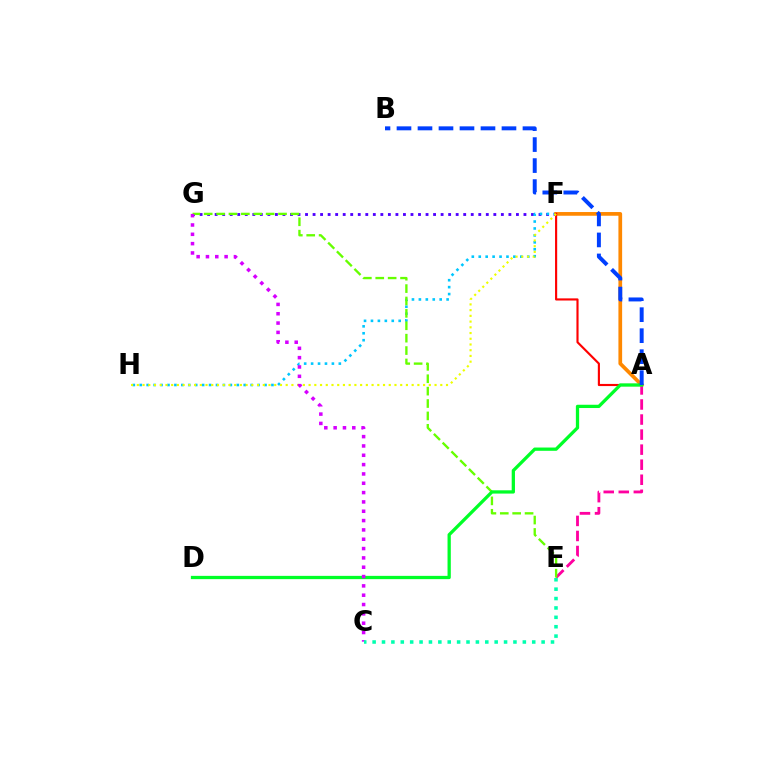{('F', 'G'): [{'color': '#4f00ff', 'line_style': 'dotted', 'thickness': 2.05}], ('F', 'H'): [{'color': '#00c7ff', 'line_style': 'dotted', 'thickness': 1.88}, {'color': '#eeff00', 'line_style': 'dotted', 'thickness': 1.56}], ('A', 'F'): [{'color': '#ff8800', 'line_style': 'solid', 'thickness': 2.67}, {'color': '#ff0000', 'line_style': 'solid', 'thickness': 1.54}], ('A', 'E'): [{'color': '#ff00a0', 'line_style': 'dashed', 'thickness': 2.04}], ('E', 'G'): [{'color': '#66ff00', 'line_style': 'dashed', 'thickness': 1.68}], ('A', 'D'): [{'color': '#00ff27', 'line_style': 'solid', 'thickness': 2.36}], ('C', 'G'): [{'color': '#d600ff', 'line_style': 'dotted', 'thickness': 2.53}], ('C', 'E'): [{'color': '#00ffaf', 'line_style': 'dotted', 'thickness': 2.55}], ('A', 'B'): [{'color': '#003fff', 'line_style': 'dashed', 'thickness': 2.85}]}